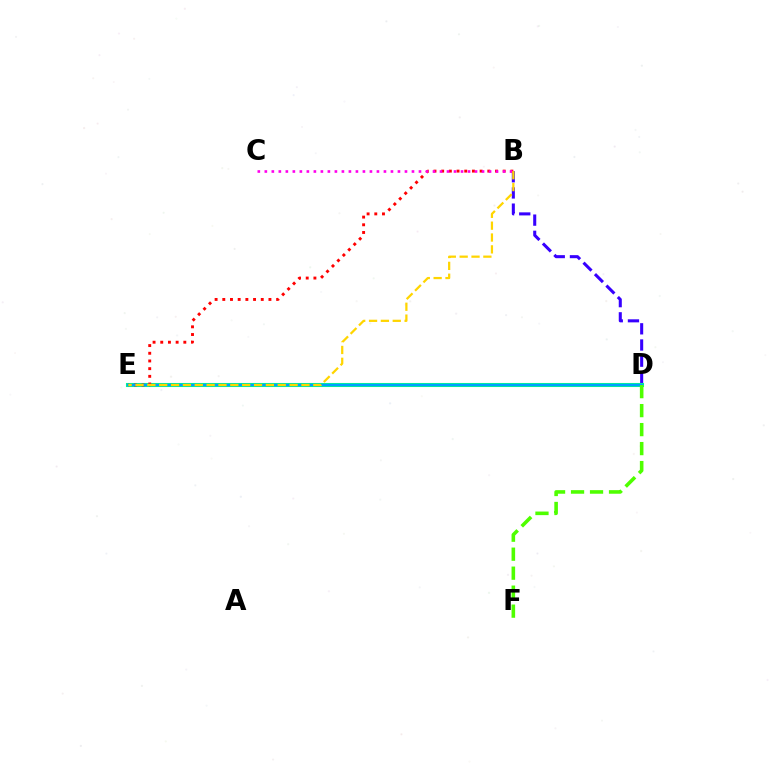{('B', 'D'): [{'color': '#3700ff', 'line_style': 'dashed', 'thickness': 2.2}], ('D', 'E'): [{'color': '#00ff86', 'line_style': 'solid', 'thickness': 2.93}, {'color': '#009eff', 'line_style': 'solid', 'thickness': 1.79}], ('B', 'E'): [{'color': '#ff0000', 'line_style': 'dotted', 'thickness': 2.09}, {'color': '#ffd500', 'line_style': 'dashed', 'thickness': 1.61}], ('B', 'C'): [{'color': '#ff00ed', 'line_style': 'dotted', 'thickness': 1.9}], ('D', 'F'): [{'color': '#4fff00', 'line_style': 'dashed', 'thickness': 2.58}]}